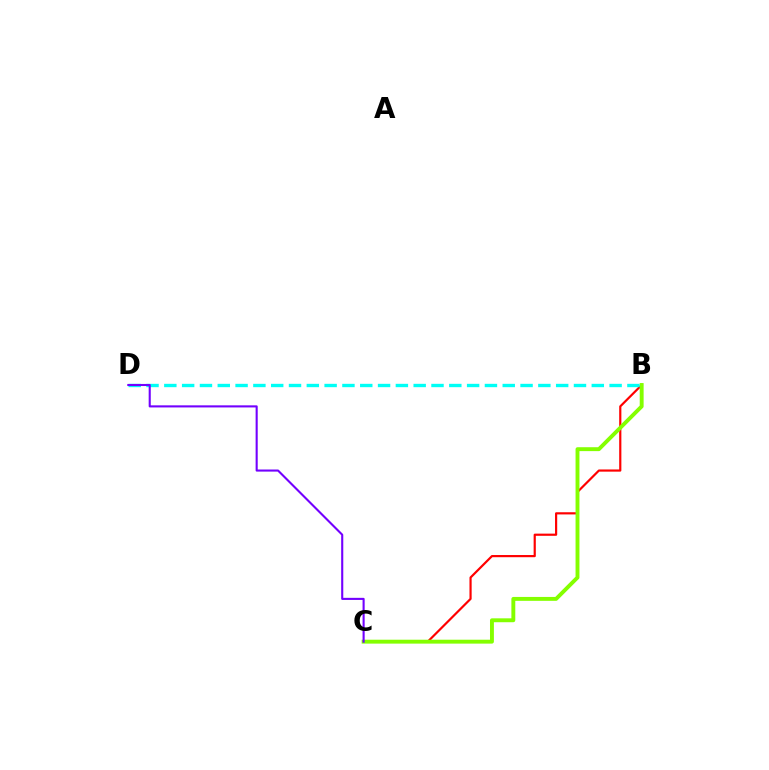{('B', 'C'): [{'color': '#ff0000', 'line_style': 'solid', 'thickness': 1.57}, {'color': '#84ff00', 'line_style': 'solid', 'thickness': 2.81}], ('B', 'D'): [{'color': '#00fff6', 'line_style': 'dashed', 'thickness': 2.42}], ('C', 'D'): [{'color': '#7200ff', 'line_style': 'solid', 'thickness': 1.51}]}